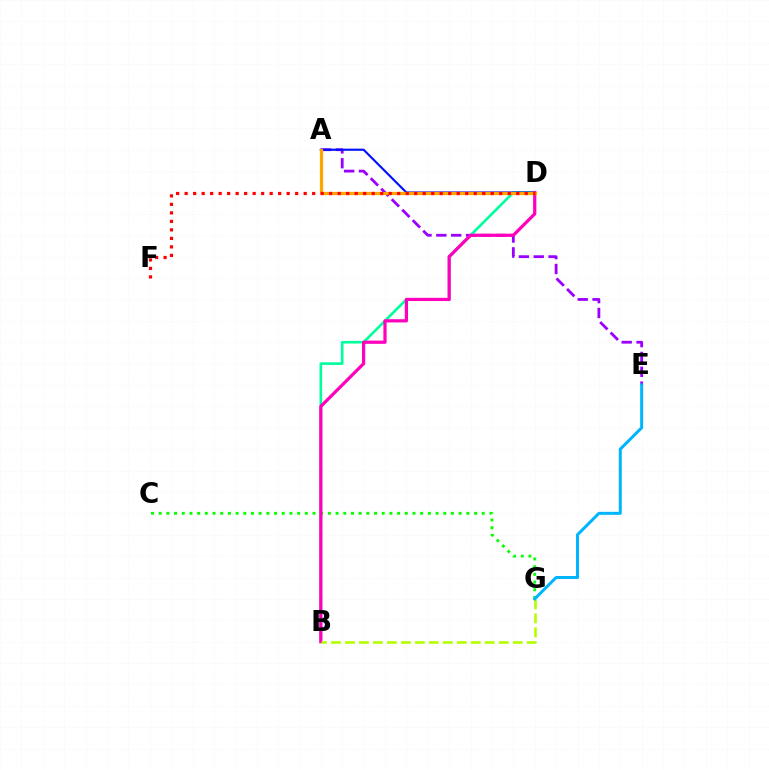{('A', 'E'): [{'color': '#9b00ff', 'line_style': 'dashed', 'thickness': 2.02}], ('B', 'D'): [{'color': '#00ff9d', 'line_style': 'solid', 'thickness': 1.91}, {'color': '#ff00bd', 'line_style': 'solid', 'thickness': 2.32}], ('A', 'D'): [{'color': '#0010ff', 'line_style': 'solid', 'thickness': 1.55}, {'color': '#ffa500', 'line_style': 'solid', 'thickness': 2.32}], ('C', 'G'): [{'color': '#08ff00', 'line_style': 'dotted', 'thickness': 2.09}], ('B', 'G'): [{'color': '#b3ff00', 'line_style': 'dashed', 'thickness': 1.9}], ('D', 'F'): [{'color': '#ff0000', 'line_style': 'dotted', 'thickness': 2.31}], ('E', 'G'): [{'color': '#00b5ff', 'line_style': 'solid', 'thickness': 2.17}]}